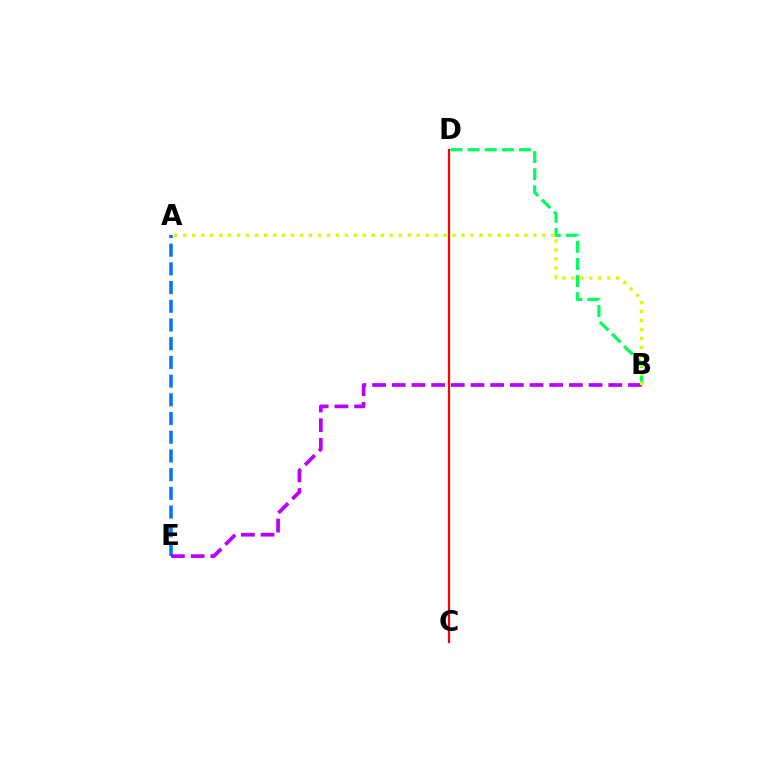{('C', 'D'): [{'color': '#ff0000', 'line_style': 'solid', 'thickness': 1.6}], ('A', 'E'): [{'color': '#0074ff', 'line_style': 'dashed', 'thickness': 2.54}], ('B', 'D'): [{'color': '#00ff5c', 'line_style': 'dashed', 'thickness': 2.33}], ('B', 'E'): [{'color': '#b900ff', 'line_style': 'dashed', 'thickness': 2.67}], ('A', 'B'): [{'color': '#d1ff00', 'line_style': 'dotted', 'thickness': 2.44}]}